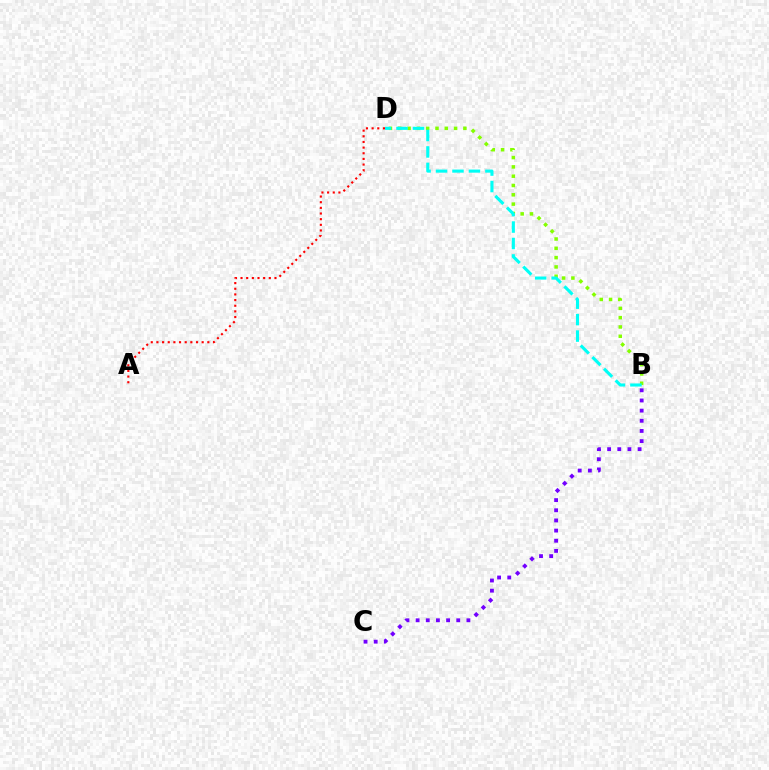{('B', 'D'): [{'color': '#84ff00', 'line_style': 'dotted', 'thickness': 2.53}, {'color': '#00fff6', 'line_style': 'dashed', 'thickness': 2.24}], ('B', 'C'): [{'color': '#7200ff', 'line_style': 'dotted', 'thickness': 2.76}], ('A', 'D'): [{'color': '#ff0000', 'line_style': 'dotted', 'thickness': 1.54}]}